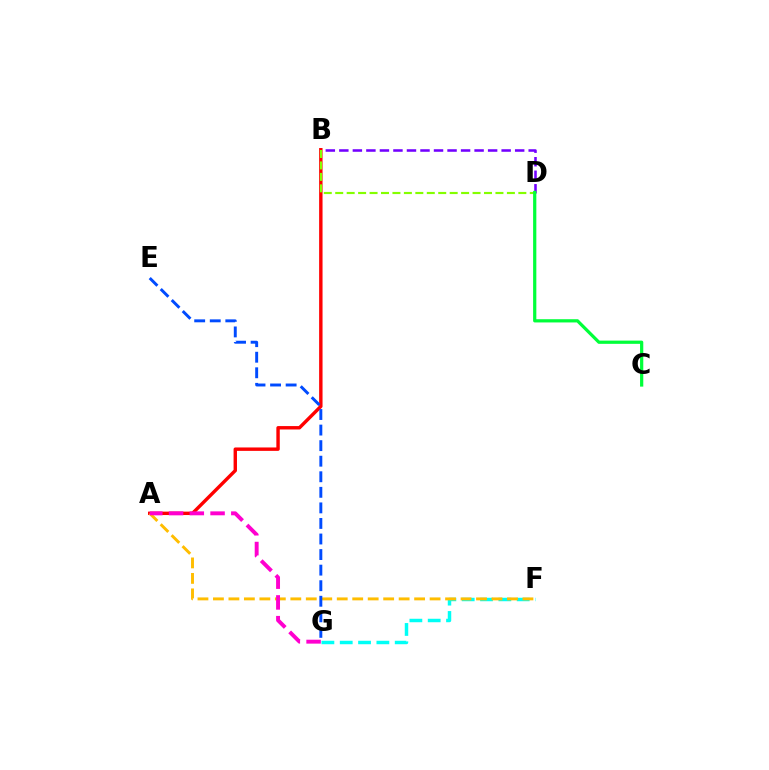{('B', 'D'): [{'color': '#7200ff', 'line_style': 'dashed', 'thickness': 1.84}, {'color': '#84ff00', 'line_style': 'dashed', 'thickness': 1.55}], ('A', 'B'): [{'color': '#ff0000', 'line_style': 'solid', 'thickness': 2.45}], ('F', 'G'): [{'color': '#00fff6', 'line_style': 'dashed', 'thickness': 2.49}], ('A', 'F'): [{'color': '#ffbd00', 'line_style': 'dashed', 'thickness': 2.1}], ('A', 'G'): [{'color': '#ff00cf', 'line_style': 'dashed', 'thickness': 2.82}], ('C', 'D'): [{'color': '#00ff39', 'line_style': 'solid', 'thickness': 2.32}], ('E', 'G'): [{'color': '#004bff', 'line_style': 'dashed', 'thickness': 2.11}]}